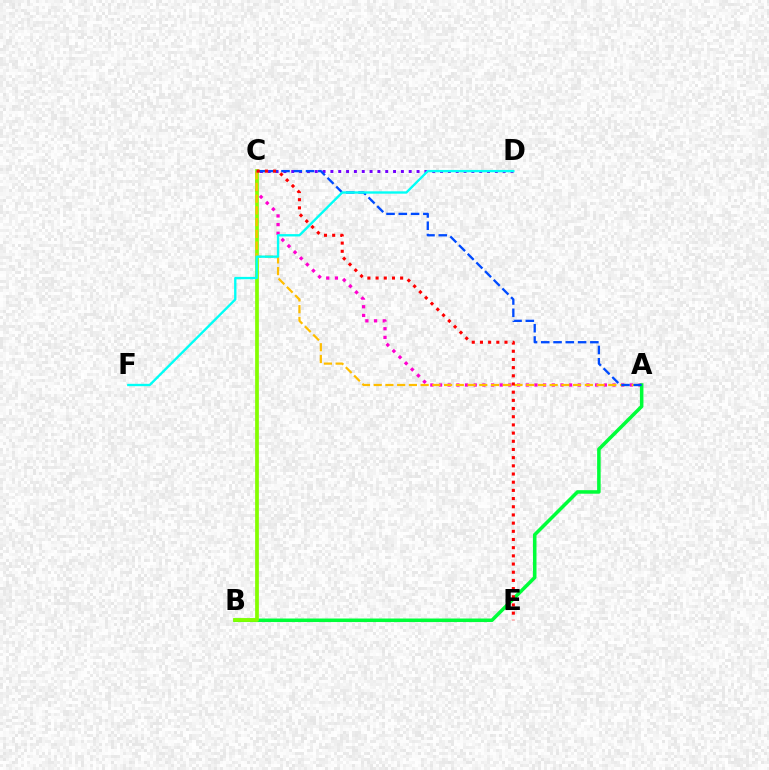{('A', 'C'): [{'color': '#ff00cf', 'line_style': 'dotted', 'thickness': 2.36}, {'color': '#ffbd00', 'line_style': 'dashed', 'thickness': 1.59}, {'color': '#004bff', 'line_style': 'dashed', 'thickness': 1.67}], ('C', 'D'): [{'color': '#7200ff', 'line_style': 'dotted', 'thickness': 2.13}], ('A', 'B'): [{'color': '#00ff39', 'line_style': 'solid', 'thickness': 2.54}], ('B', 'C'): [{'color': '#84ff00', 'line_style': 'solid', 'thickness': 2.68}], ('D', 'F'): [{'color': '#00fff6', 'line_style': 'solid', 'thickness': 1.69}], ('C', 'E'): [{'color': '#ff0000', 'line_style': 'dotted', 'thickness': 2.22}]}